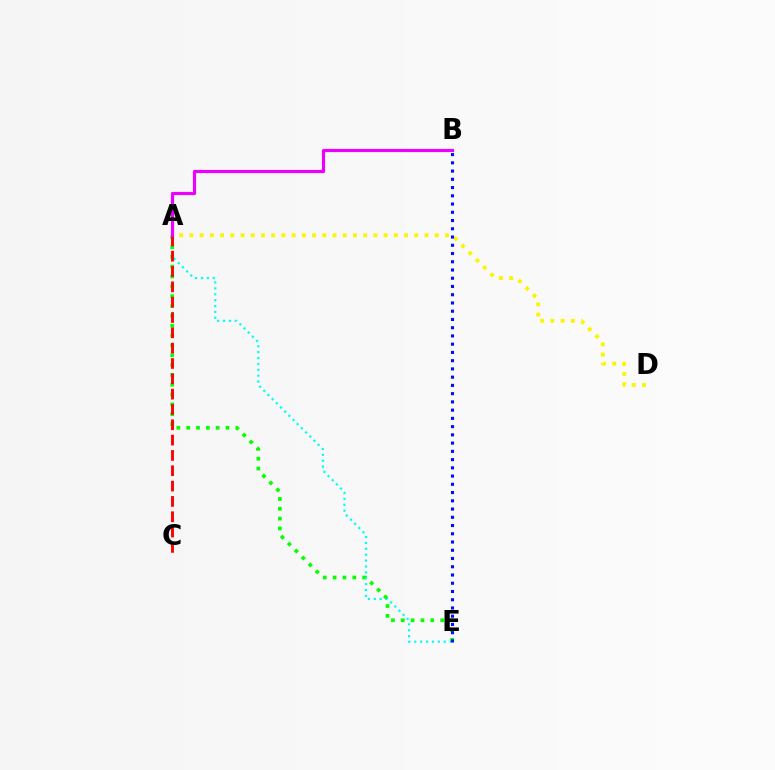{('A', 'E'): [{'color': '#00fff6', 'line_style': 'dotted', 'thickness': 1.6}, {'color': '#08ff00', 'line_style': 'dotted', 'thickness': 2.67}], ('A', 'D'): [{'color': '#fcf500', 'line_style': 'dotted', 'thickness': 2.78}], ('A', 'C'): [{'color': '#ff0000', 'line_style': 'dashed', 'thickness': 2.08}], ('B', 'E'): [{'color': '#0010ff', 'line_style': 'dotted', 'thickness': 2.24}], ('A', 'B'): [{'color': '#ee00ff', 'line_style': 'solid', 'thickness': 2.29}]}